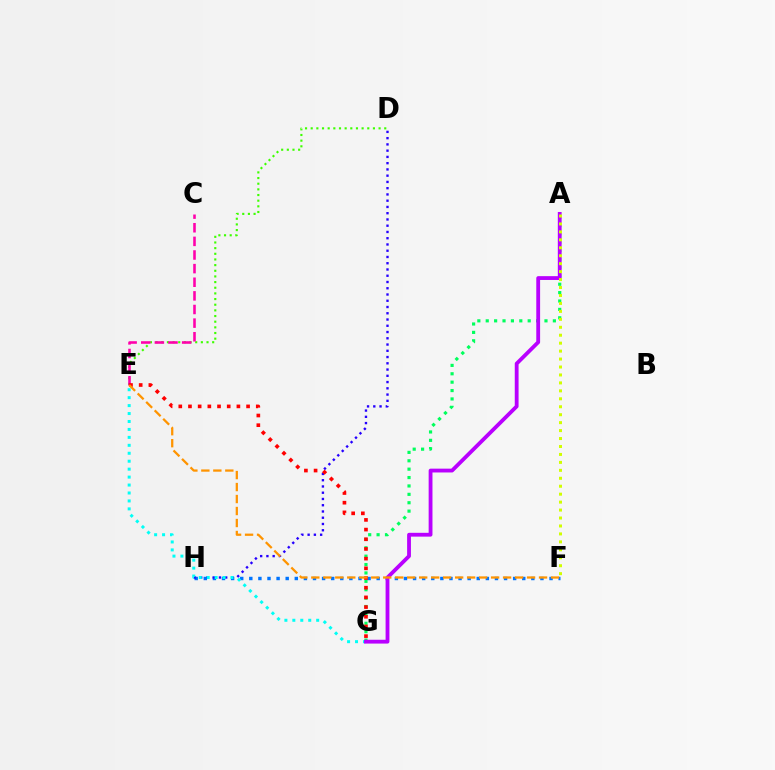{('A', 'G'): [{'color': '#00ff5c', 'line_style': 'dotted', 'thickness': 2.28}, {'color': '#b900ff', 'line_style': 'solid', 'thickness': 2.75}], ('D', 'E'): [{'color': '#3dff00', 'line_style': 'dotted', 'thickness': 1.54}], ('F', 'H'): [{'color': '#0074ff', 'line_style': 'dotted', 'thickness': 2.47}], ('D', 'H'): [{'color': '#2500ff', 'line_style': 'dotted', 'thickness': 1.7}], ('E', 'G'): [{'color': '#00fff6', 'line_style': 'dotted', 'thickness': 2.16}, {'color': '#ff0000', 'line_style': 'dotted', 'thickness': 2.63}], ('C', 'E'): [{'color': '#ff00ac', 'line_style': 'dashed', 'thickness': 1.85}], ('A', 'F'): [{'color': '#d1ff00', 'line_style': 'dotted', 'thickness': 2.16}], ('E', 'F'): [{'color': '#ff9400', 'line_style': 'dashed', 'thickness': 1.63}]}